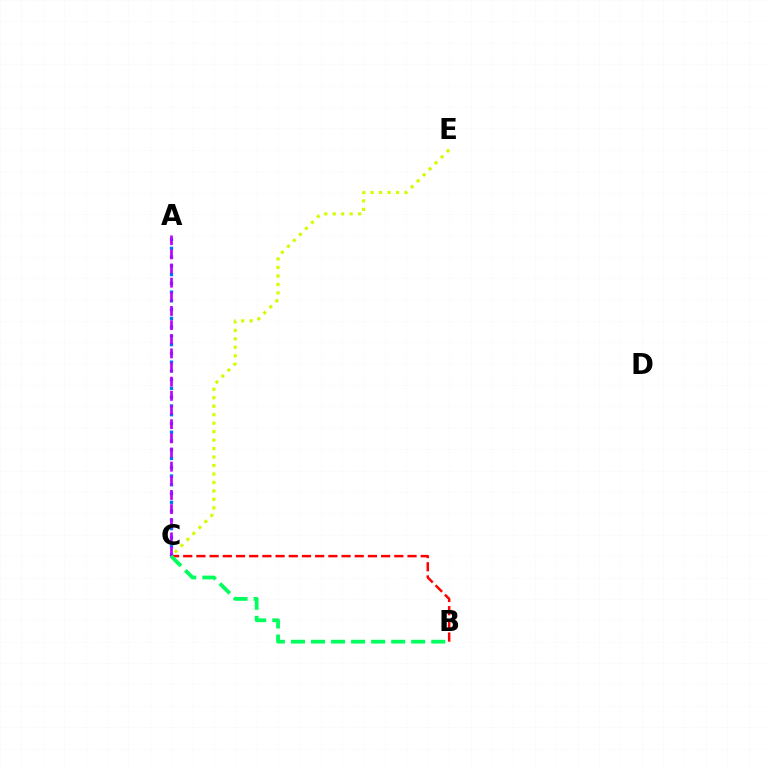{('A', 'C'): [{'color': '#0074ff', 'line_style': 'dotted', 'thickness': 2.38}, {'color': '#b900ff', 'line_style': 'dashed', 'thickness': 1.92}], ('C', 'E'): [{'color': '#d1ff00', 'line_style': 'dotted', 'thickness': 2.3}], ('B', 'C'): [{'color': '#ff0000', 'line_style': 'dashed', 'thickness': 1.79}, {'color': '#00ff5c', 'line_style': 'dashed', 'thickness': 2.72}]}